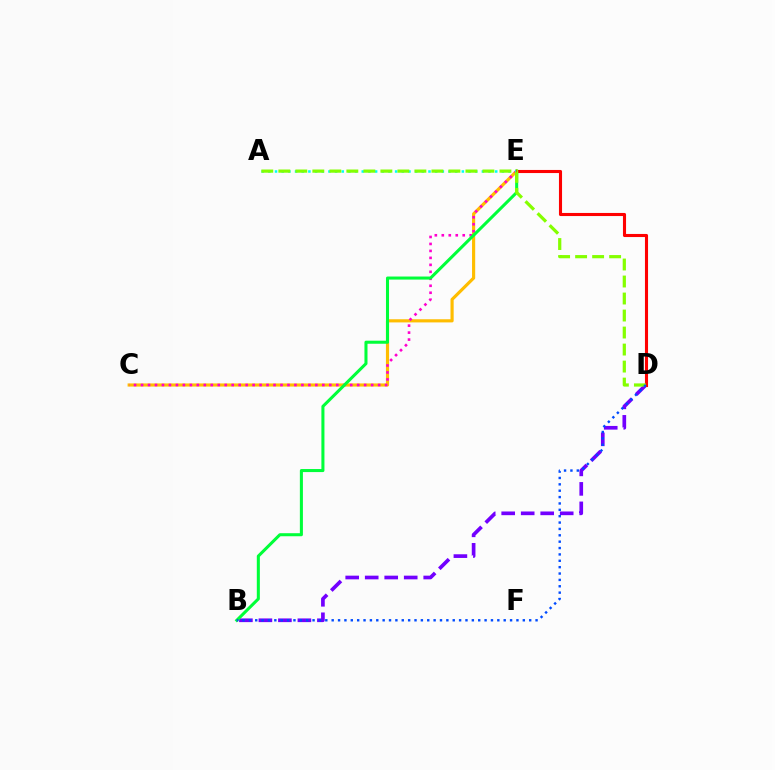{('B', 'D'): [{'color': '#7200ff', 'line_style': 'dashed', 'thickness': 2.65}, {'color': '#004bff', 'line_style': 'dotted', 'thickness': 1.73}], ('C', 'E'): [{'color': '#ffbd00', 'line_style': 'solid', 'thickness': 2.27}, {'color': '#ff00cf', 'line_style': 'dotted', 'thickness': 1.89}], ('B', 'E'): [{'color': '#00ff39', 'line_style': 'solid', 'thickness': 2.19}], ('A', 'E'): [{'color': '#00fff6', 'line_style': 'dotted', 'thickness': 1.81}], ('D', 'E'): [{'color': '#ff0000', 'line_style': 'solid', 'thickness': 2.23}], ('A', 'D'): [{'color': '#84ff00', 'line_style': 'dashed', 'thickness': 2.31}]}